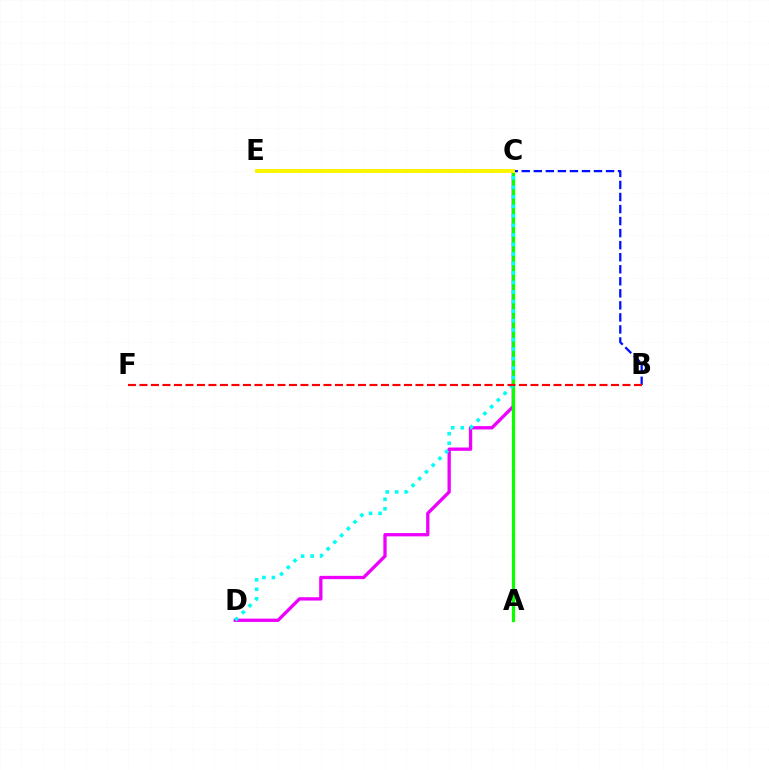{('C', 'D'): [{'color': '#ee00ff', 'line_style': 'solid', 'thickness': 2.38}, {'color': '#00fff6', 'line_style': 'dotted', 'thickness': 2.59}], ('A', 'C'): [{'color': '#08ff00', 'line_style': 'solid', 'thickness': 2.29}], ('B', 'E'): [{'color': '#0010ff', 'line_style': 'dashed', 'thickness': 1.64}], ('C', 'E'): [{'color': '#fcf500', 'line_style': 'solid', 'thickness': 2.81}], ('B', 'F'): [{'color': '#ff0000', 'line_style': 'dashed', 'thickness': 1.56}]}